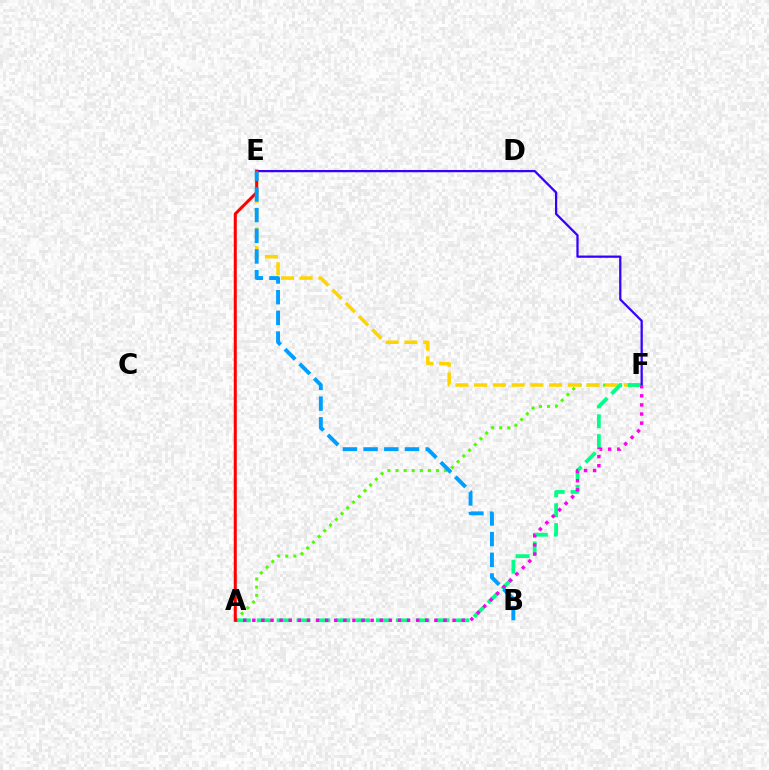{('A', 'F'): [{'color': '#4fff00', 'line_style': 'dotted', 'thickness': 2.2}, {'color': '#00ff86', 'line_style': 'dashed', 'thickness': 2.7}, {'color': '#ff00ed', 'line_style': 'dotted', 'thickness': 2.47}], ('E', 'F'): [{'color': '#ffd500', 'line_style': 'dashed', 'thickness': 2.55}, {'color': '#3700ff', 'line_style': 'solid', 'thickness': 1.63}], ('A', 'E'): [{'color': '#ff0000', 'line_style': 'solid', 'thickness': 2.18}], ('B', 'E'): [{'color': '#009eff', 'line_style': 'dashed', 'thickness': 2.81}]}